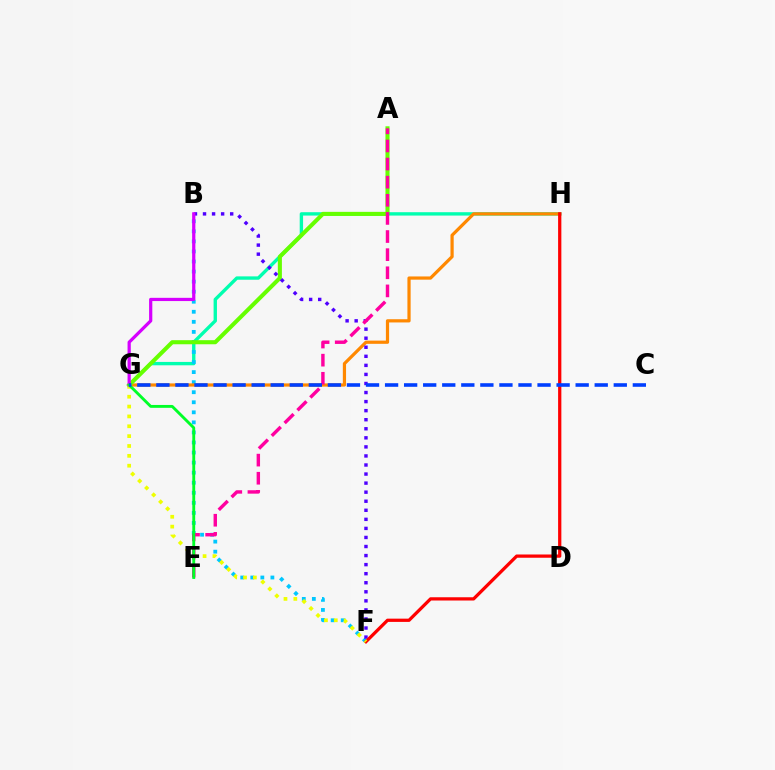{('G', 'H'): [{'color': '#00ffaf', 'line_style': 'solid', 'thickness': 2.42}, {'color': '#ff8800', 'line_style': 'solid', 'thickness': 2.31}], ('B', 'F'): [{'color': '#00c7ff', 'line_style': 'dotted', 'thickness': 2.73}, {'color': '#4f00ff', 'line_style': 'dotted', 'thickness': 2.46}], ('A', 'G'): [{'color': '#66ff00', 'line_style': 'solid', 'thickness': 2.94}], ('F', 'H'): [{'color': '#ff0000', 'line_style': 'solid', 'thickness': 2.34}], ('A', 'E'): [{'color': '#ff00a0', 'line_style': 'dashed', 'thickness': 2.46}], ('F', 'G'): [{'color': '#eeff00', 'line_style': 'dotted', 'thickness': 2.68}], ('B', 'G'): [{'color': '#d600ff', 'line_style': 'solid', 'thickness': 2.32}], ('E', 'G'): [{'color': '#00ff27', 'line_style': 'solid', 'thickness': 2.07}], ('C', 'G'): [{'color': '#003fff', 'line_style': 'dashed', 'thickness': 2.59}]}